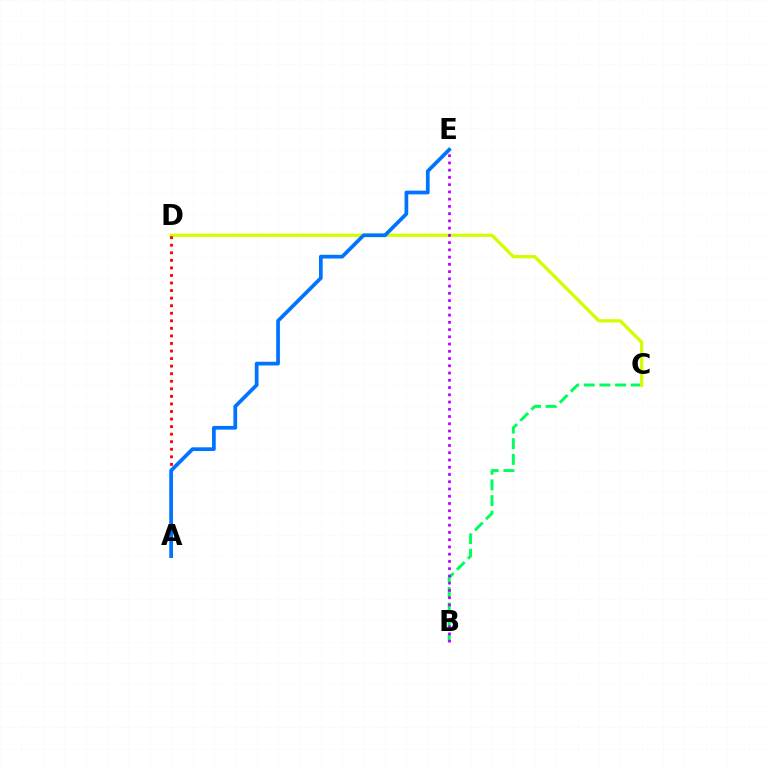{('B', 'C'): [{'color': '#00ff5c', 'line_style': 'dashed', 'thickness': 2.13}], ('C', 'D'): [{'color': '#d1ff00', 'line_style': 'solid', 'thickness': 2.35}], ('B', 'E'): [{'color': '#b900ff', 'line_style': 'dotted', 'thickness': 1.97}], ('A', 'D'): [{'color': '#ff0000', 'line_style': 'dotted', 'thickness': 2.05}], ('A', 'E'): [{'color': '#0074ff', 'line_style': 'solid', 'thickness': 2.68}]}